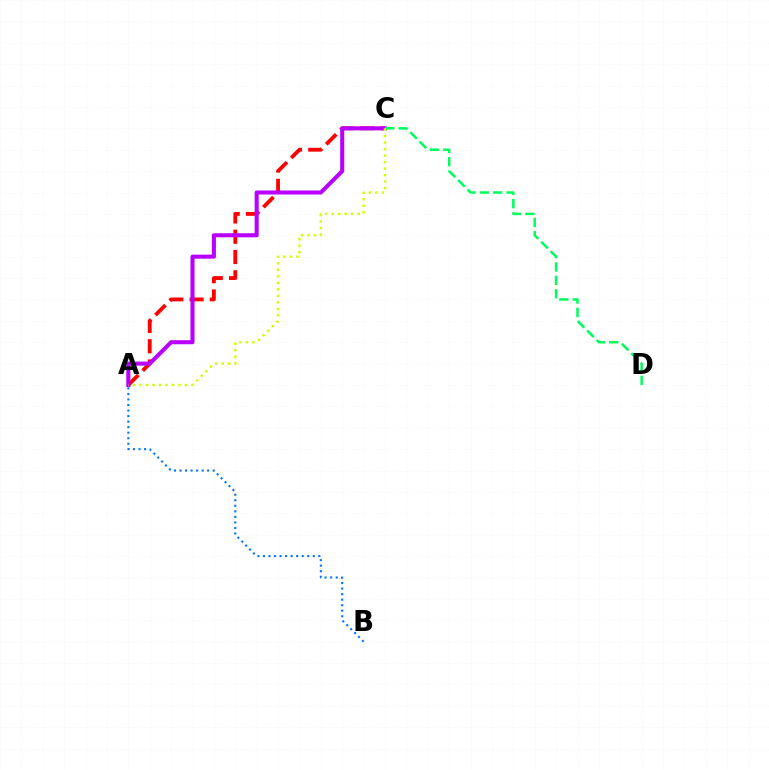{('A', 'C'): [{'color': '#ff0000', 'line_style': 'dashed', 'thickness': 2.75}, {'color': '#b900ff', 'line_style': 'solid', 'thickness': 2.92}, {'color': '#d1ff00', 'line_style': 'dotted', 'thickness': 1.77}], ('A', 'B'): [{'color': '#0074ff', 'line_style': 'dotted', 'thickness': 1.5}], ('C', 'D'): [{'color': '#00ff5c', 'line_style': 'dashed', 'thickness': 1.82}]}